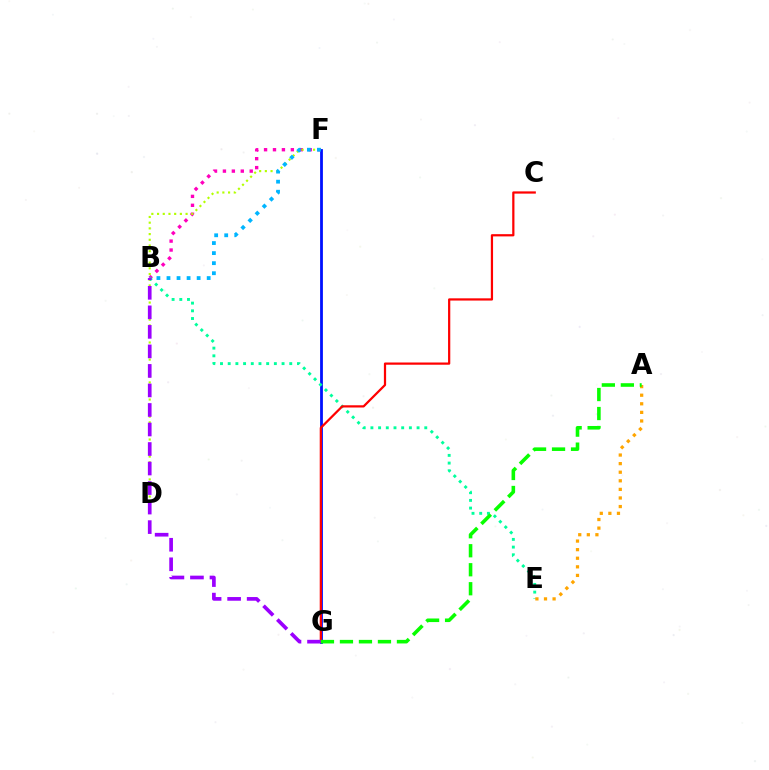{('B', 'F'): [{'color': '#ff00bd', 'line_style': 'dotted', 'thickness': 2.43}, {'color': '#00b5ff', 'line_style': 'dotted', 'thickness': 2.73}], ('D', 'F'): [{'color': '#b3ff00', 'line_style': 'dotted', 'thickness': 1.55}], ('F', 'G'): [{'color': '#0010ff', 'line_style': 'solid', 'thickness': 2.02}], ('B', 'E'): [{'color': '#00ff9d', 'line_style': 'dotted', 'thickness': 2.09}], ('C', 'G'): [{'color': '#ff0000', 'line_style': 'solid', 'thickness': 1.61}], ('A', 'E'): [{'color': '#ffa500', 'line_style': 'dotted', 'thickness': 2.33}], ('B', 'G'): [{'color': '#9b00ff', 'line_style': 'dashed', 'thickness': 2.65}], ('A', 'G'): [{'color': '#08ff00', 'line_style': 'dashed', 'thickness': 2.58}]}